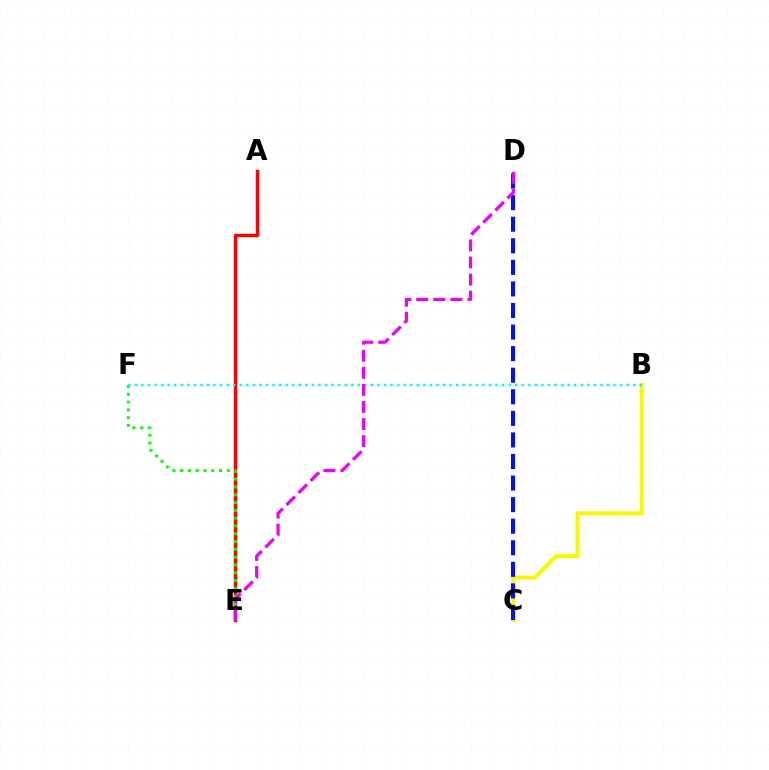{('B', 'C'): [{'color': '#fcf500', 'line_style': 'solid', 'thickness': 2.88}], ('A', 'E'): [{'color': '#ff0000', 'line_style': 'solid', 'thickness': 2.48}], ('E', 'F'): [{'color': '#08ff00', 'line_style': 'dotted', 'thickness': 2.12}], ('C', 'D'): [{'color': '#0010ff', 'line_style': 'dashed', 'thickness': 2.93}], ('B', 'F'): [{'color': '#00fff6', 'line_style': 'dotted', 'thickness': 1.78}], ('D', 'E'): [{'color': '#ee00ff', 'line_style': 'dashed', 'thickness': 2.32}]}